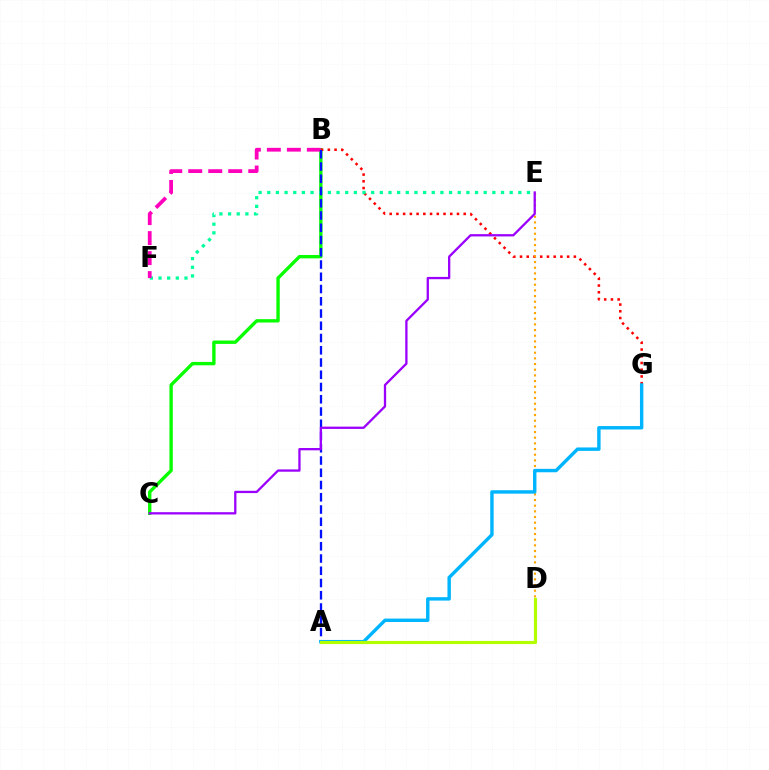{('B', 'C'): [{'color': '#08ff00', 'line_style': 'solid', 'thickness': 2.42}], ('B', 'G'): [{'color': '#ff0000', 'line_style': 'dotted', 'thickness': 1.83}], ('E', 'F'): [{'color': '#00ff9d', 'line_style': 'dotted', 'thickness': 2.35}], ('D', 'E'): [{'color': '#ffa500', 'line_style': 'dotted', 'thickness': 1.54}], ('B', 'F'): [{'color': '#ff00bd', 'line_style': 'dashed', 'thickness': 2.72}], ('A', 'B'): [{'color': '#0010ff', 'line_style': 'dashed', 'thickness': 1.66}], ('A', 'G'): [{'color': '#00b5ff', 'line_style': 'solid', 'thickness': 2.46}], ('C', 'E'): [{'color': '#9b00ff', 'line_style': 'solid', 'thickness': 1.65}], ('A', 'D'): [{'color': '#b3ff00', 'line_style': 'solid', 'thickness': 2.28}]}